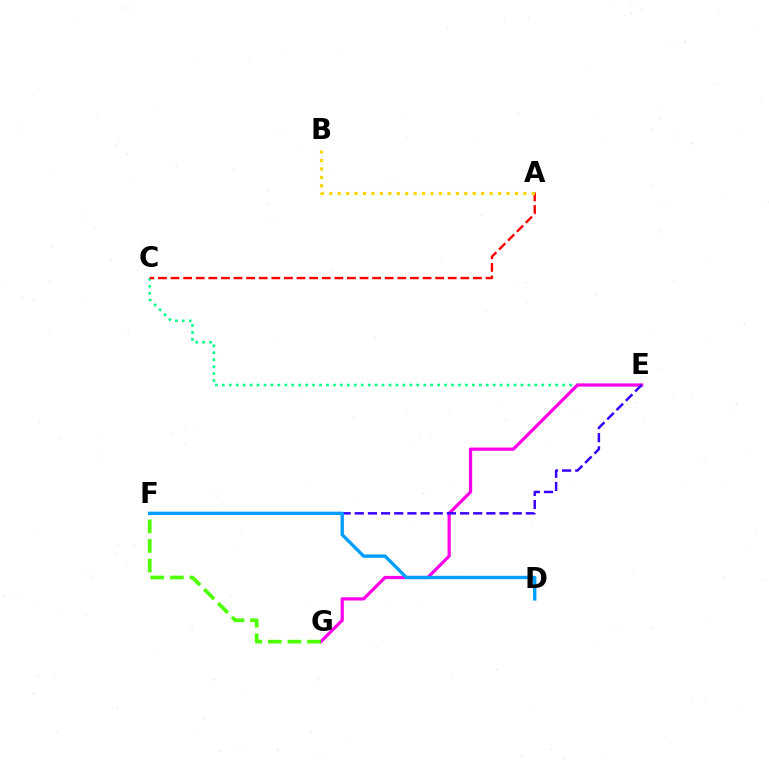{('C', 'E'): [{'color': '#00ff86', 'line_style': 'dotted', 'thickness': 1.89}], ('A', 'C'): [{'color': '#ff0000', 'line_style': 'dashed', 'thickness': 1.71}], ('A', 'B'): [{'color': '#ffd500', 'line_style': 'dotted', 'thickness': 2.29}], ('E', 'G'): [{'color': '#ff00ed', 'line_style': 'solid', 'thickness': 2.33}], ('F', 'G'): [{'color': '#4fff00', 'line_style': 'dashed', 'thickness': 2.66}], ('E', 'F'): [{'color': '#3700ff', 'line_style': 'dashed', 'thickness': 1.79}], ('D', 'F'): [{'color': '#009eff', 'line_style': 'solid', 'thickness': 2.43}]}